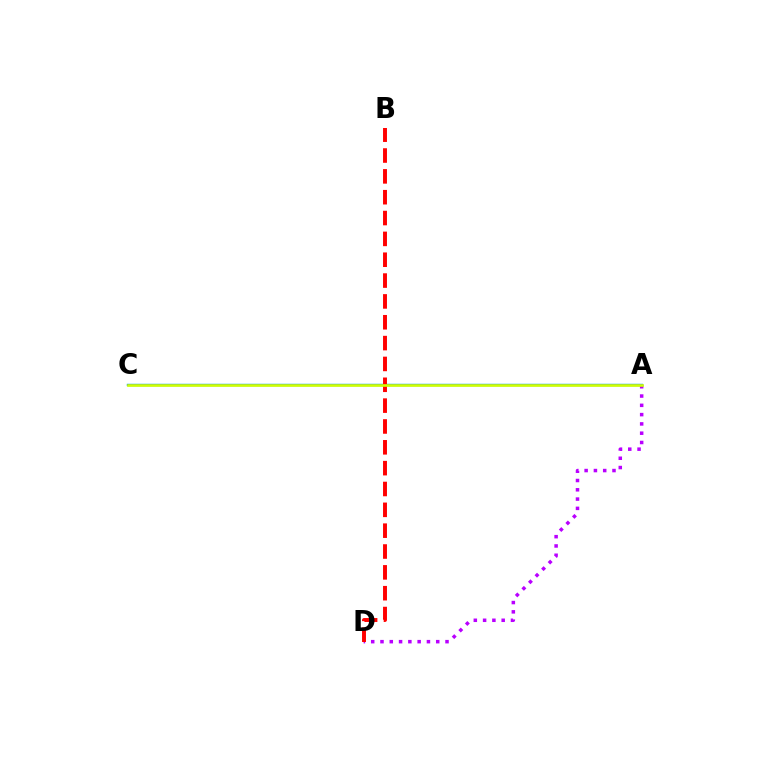{('A', 'D'): [{'color': '#b900ff', 'line_style': 'dotted', 'thickness': 2.52}], ('A', 'C'): [{'color': '#00ff5c', 'line_style': 'solid', 'thickness': 1.58}, {'color': '#0074ff', 'line_style': 'solid', 'thickness': 1.61}, {'color': '#d1ff00', 'line_style': 'solid', 'thickness': 1.89}], ('B', 'D'): [{'color': '#ff0000', 'line_style': 'dashed', 'thickness': 2.83}]}